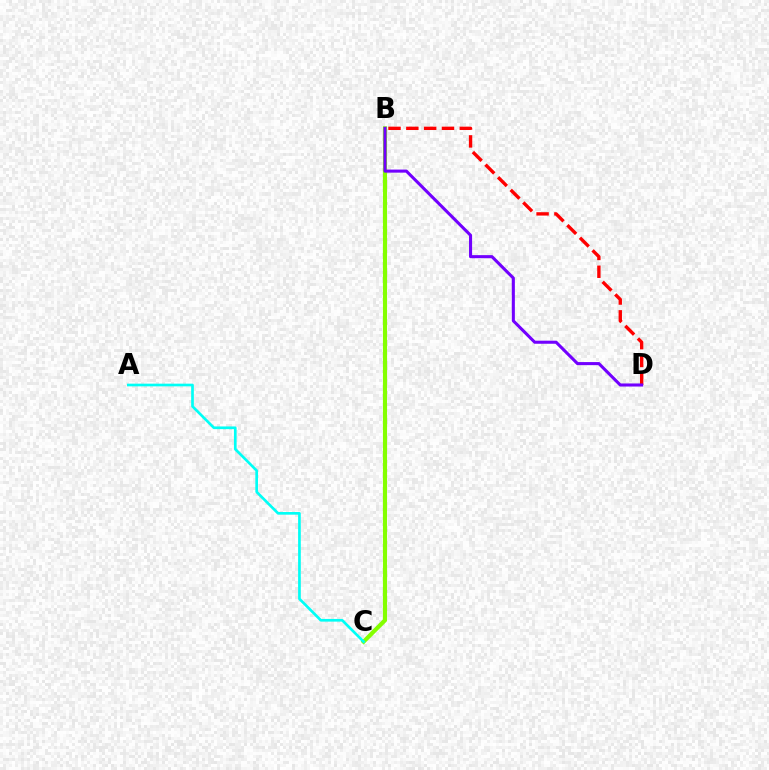{('B', 'C'): [{'color': '#84ff00', 'line_style': 'solid', 'thickness': 2.98}], ('B', 'D'): [{'color': '#ff0000', 'line_style': 'dashed', 'thickness': 2.42}, {'color': '#7200ff', 'line_style': 'solid', 'thickness': 2.21}], ('A', 'C'): [{'color': '#00fff6', 'line_style': 'solid', 'thickness': 1.93}]}